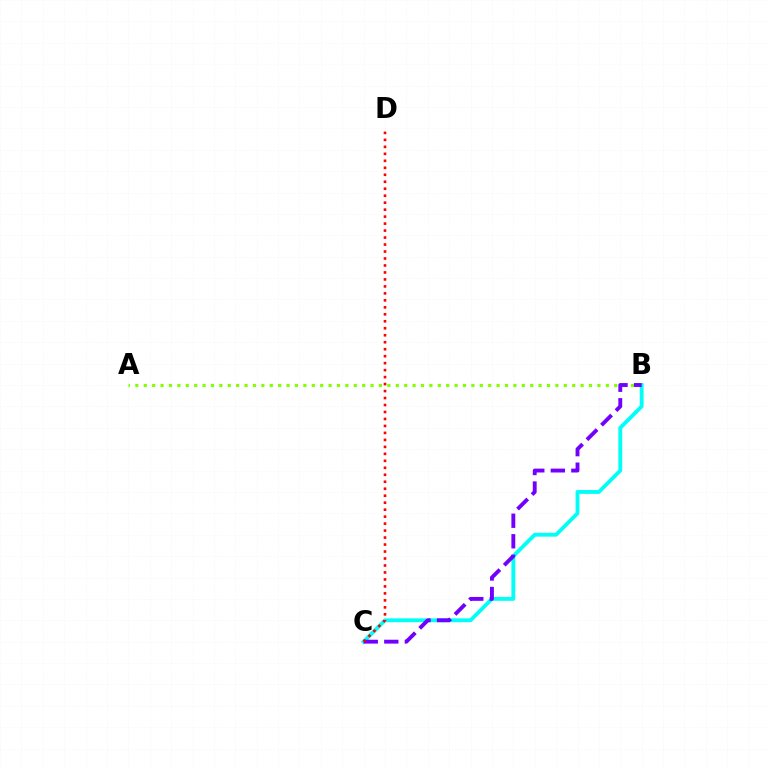{('A', 'B'): [{'color': '#84ff00', 'line_style': 'dotted', 'thickness': 2.28}], ('B', 'C'): [{'color': '#00fff6', 'line_style': 'solid', 'thickness': 2.78}, {'color': '#7200ff', 'line_style': 'dashed', 'thickness': 2.79}], ('C', 'D'): [{'color': '#ff0000', 'line_style': 'dotted', 'thickness': 1.9}]}